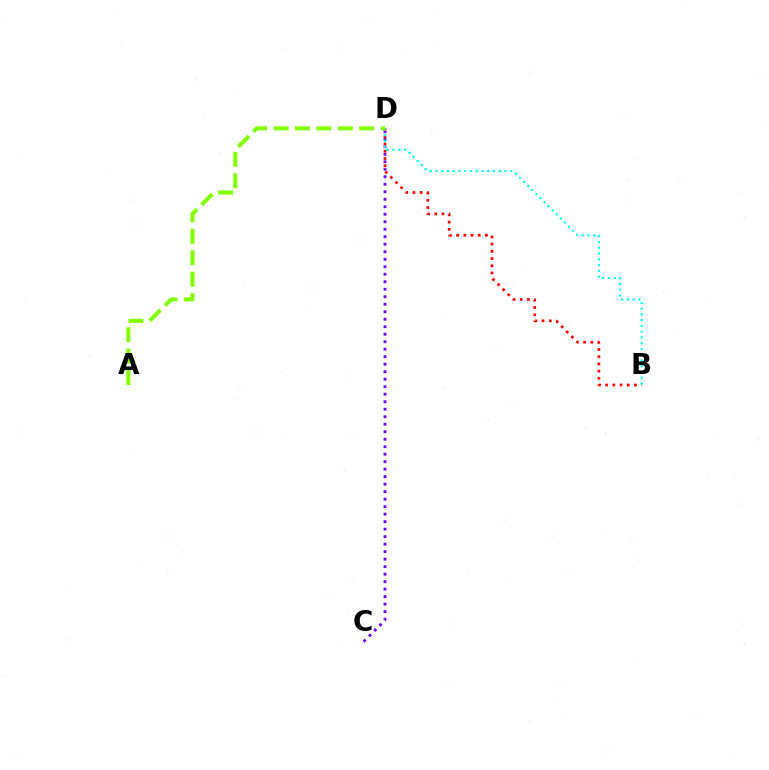{('C', 'D'): [{'color': '#7200ff', 'line_style': 'dotted', 'thickness': 2.04}], ('B', 'D'): [{'color': '#ff0000', 'line_style': 'dotted', 'thickness': 1.96}, {'color': '#00fff6', 'line_style': 'dotted', 'thickness': 1.56}], ('A', 'D'): [{'color': '#84ff00', 'line_style': 'dashed', 'thickness': 2.91}]}